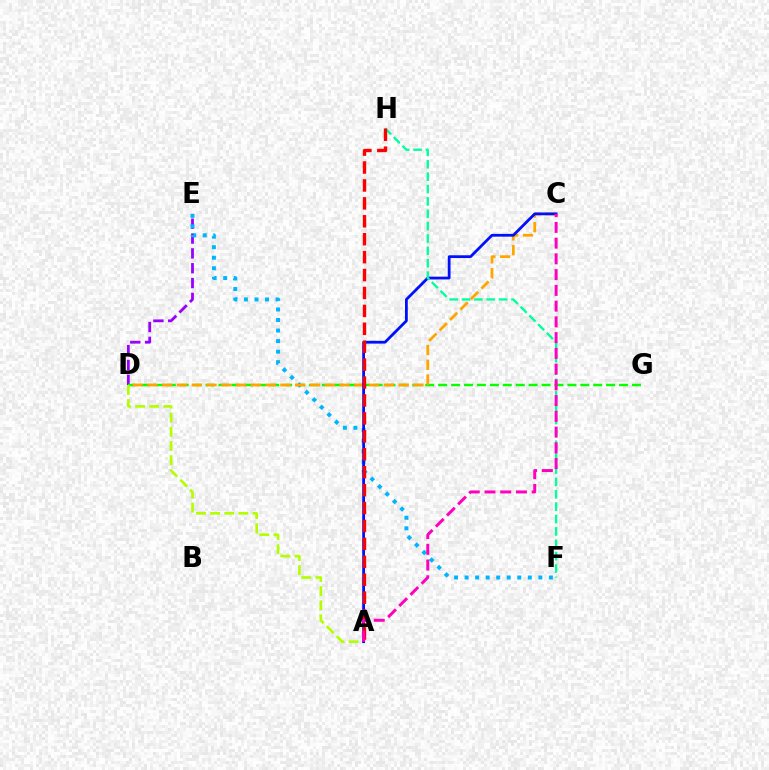{('D', 'E'): [{'color': '#9b00ff', 'line_style': 'dashed', 'thickness': 2.02}], ('D', 'G'): [{'color': '#08ff00', 'line_style': 'dashed', 'thickness': 1.76}], ('E', 'F'): [{'color': '#00b5ff', 'line_style': 'dotted', 'thickness': 2.86}], ('A', 'D'): [{'color': '#b3ff00', 'line_style': 'dashed', 'thickness': 1.92}], ('C', 'D'): [{'color': '#ffa500', 'line_style': 'dashed', 'thickness': 2.01}], ('A', 'C'): [{'color': '#0010ff', 'line_style': 'solid', 'thickness': 2.0}, {'color': '#ff00bd', 'line_style': 'dashed', 'thickness': 2.14}], ('F', 'H'): [{'color': '#00ff9d', 'line_style': 'dashed', 'thickness': 1.68}], ('A', 'H'): [{'color': '#ff0000', 'line_style': 'dashed', 'thickness': 2.43}]}